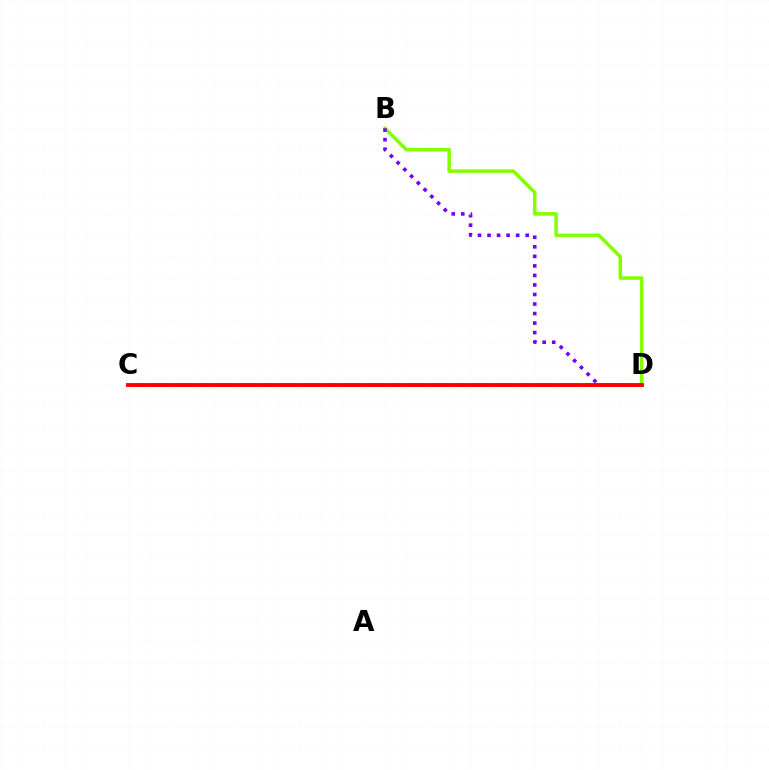{('B', 'D'): [{'color': '#84ff00', 'line_style': 'solid', 'thickness': 2.54}, {'color': '#7200ff', 'line_style': 'dotted', 'thickness': 2.59}], ('C', 'D'): [{'color': '#00fff6', 'line_style': 'solid', 'thickness': 1.84}, {'color': '#ff0000', 'line_style': 'solid', 'thickness': 2.78}]}